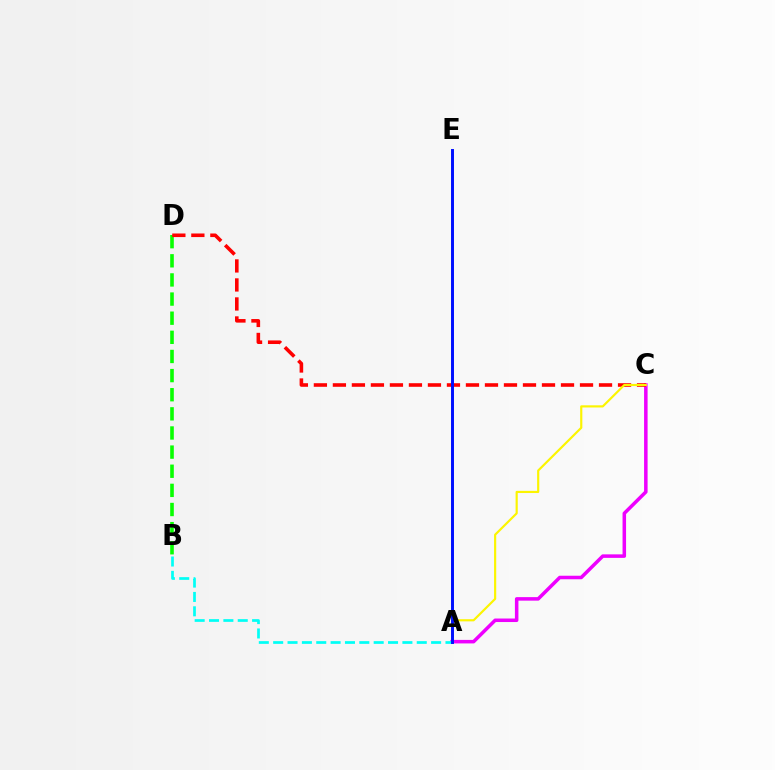{('A', 'C'): [{'color': '#ee00ff', 'line_style': 'solid', 'thickness': 2.53}, {'color': '#fcf500', 'line_style': 'solid', 'thickness': 1.56}], ('B', 'D'): [{'color': '#08ff00', 'line_style': 'dashed', 'thickness': 2.6}], ('C', 'D'): [{'color': '#ff0000', 'line_style': 'dashed', 'thickness': 2.58}], ('A', 'B'): [{'color': '#00fff6', 'line_style': 'dashed', 'thickness': 1.95}], ('A', 'E'): [{'color': '#0010ff', 'line_style': 'solid', 'thickness': 2.12}]}